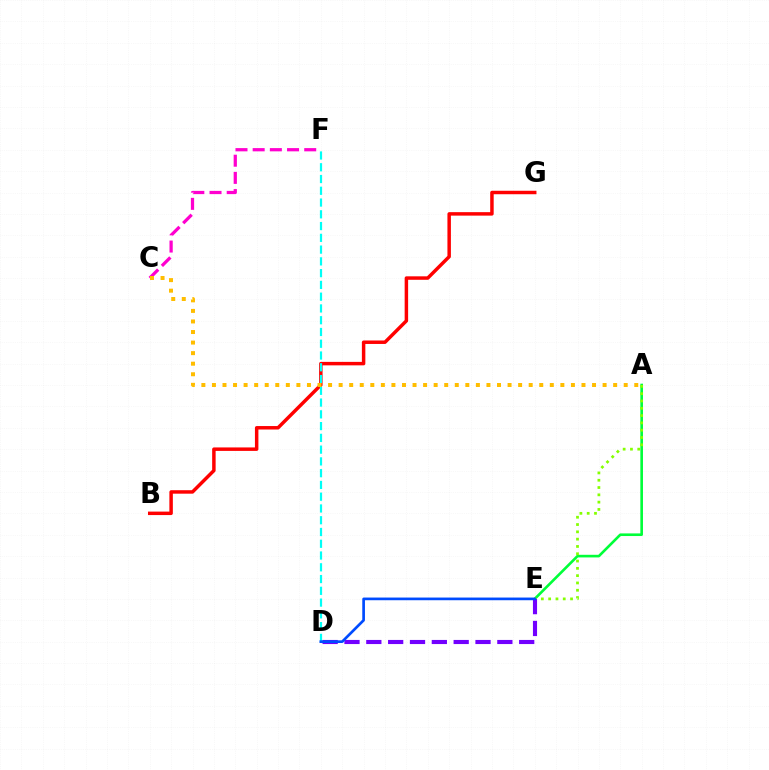{('C', 'F'): [{'color': '#ff00cf', 'line_style': 'dashed', 'thickness': 2.33}], ('A', 'E'): [{'color': '#00ff39', 'line_style': 'solid', 'thickness': 1.89}, {'color': '#84ff00', 'line_style': 'dotted', 'thickness': 1.98}], ('B', 'G'): [{'color': '#ff0000', 'line_style': 'solid', 'thickness': 2.5}], ('D', 'E'): [{'color': '#7200ff', 'line_style': 'dashed', 'thickness': 2.97}, {'color': '#004bff', 'line_style': 'solid', 'thickness': 1.93}], ('D', 'F'): [{'color': '#00fff6', 'line_style': 'dashed', 'thickness': 1.6}], ('A', 'C'): [{'color': '#ffbd00', 'line_style': 'dotted', 'thickness': 2.87}]}